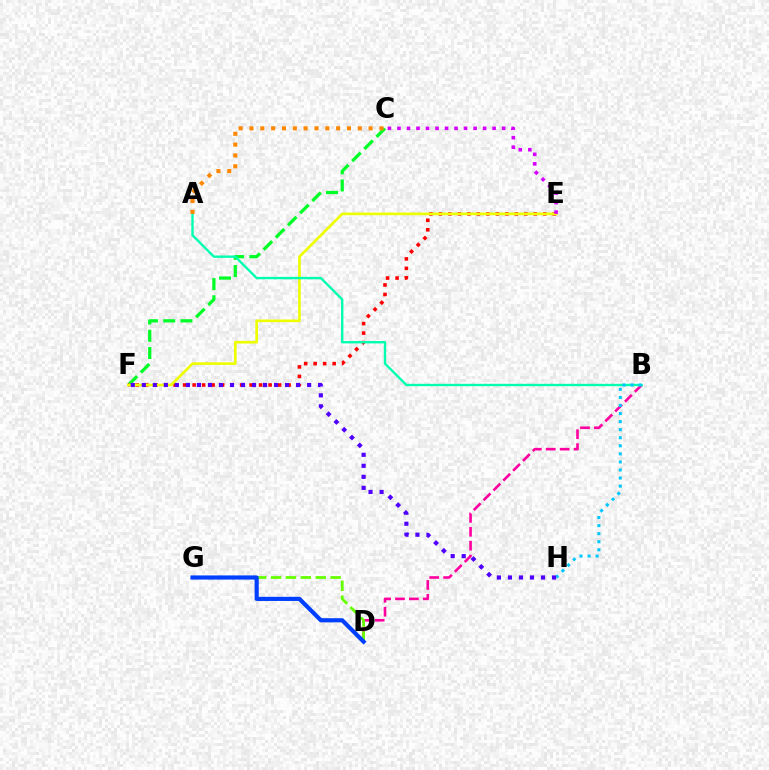{('C', 'F'): [{'color': '#00ff27', 'line_style': 'dashed', 'thickness': 2.34}], ('E', 'F'): [{'color': '#ff0000', 'line_style': 'dotted', 'thickness': 2.58}, {'color': '#eeff00', 'line_style': 'solid', 'thickness': 1.91}], ('B', 'D'): [{'color': '#ff00a0', 'line_style': 'dashed', 'thickness': 1.89}], ('A', 'B'): [{'color': '#00ffaf', 'line_style': 'solid', 'thickness': 1.7}], ('A', 'C'): [{'color': '#ff8800', 'line_style': 'dotted', 'thickness': 2.94}], ('B', 'H'): [{'color': '#00c7ff', 'line_style': 'dotted', 'thickness': 2.19}], ('D', 'G'): [{'color': '#66ff00', 'line_style': 'dashed', 'thickness': 2.02}, {'color': '#003fff', 'line_style': 'solid', 'thickness': 2.99}], ('C', 'E'): [{'color': '#d600ff', 'line_style': 'dotted', 'thickness': 2.59}], ('F', 'H'): [{'color': '#4f00ff', 'line_style': 'dotted', 'thickness': 2.99}]}